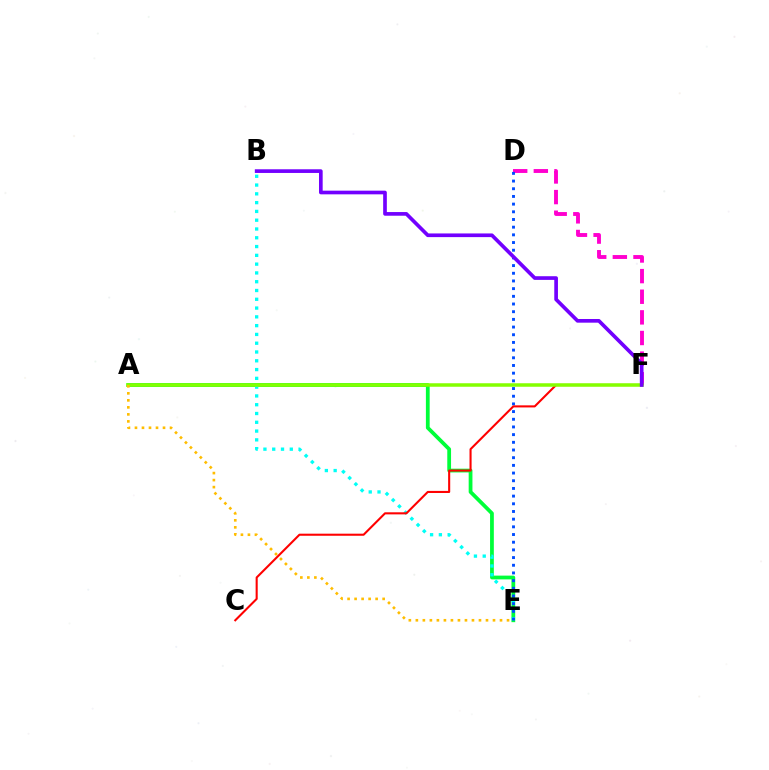{('A', 'E'): [{'color': '#00ff39', 'line_style': 'solid', 'thickness': 2.71}, {'color': '#ffbd00', 'line_style': 'dotted', 'thickness': 1.91}], ('D', 'F'): [{'color': '#ff00cf', 'line_style': 'dashed', 'thickness': 2.8}], ('B', 'E'): [{'color': '#00fff6', 'line_style': 'dotted', 'thickness': 2.39}], ('D', 'E'): [{'color': '#004bff', 'line_style': 'dotted', 'thickness': 2.09}], ('C', 'F'): [{'color': '#ff0000', 'line_style': 'solid', 'thickness': 1.5}], ('A', 'F'): [{'color': '#84ff00', 'line_style': 'solid', 'thickness': 2.52}], ('B', 'F'): [{'color': '#7200ff', 'line_style': 'solid', 'thickness': 2.64}]}